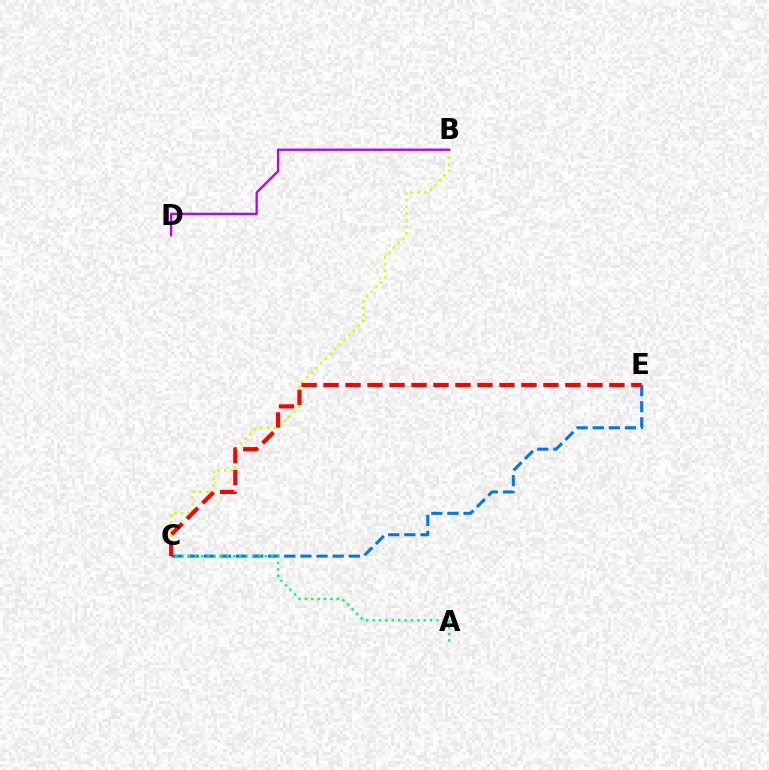{('B', 'C'): [{'color': '#d1ff00', 'line_style': 'dotted', 'thickness': 1.8}], ('C', 'E'): [{'color': '#0074ff', 'line_style': 'dashed', 'thickness': 2.19}, {'color': '#ff0000', 'line_style': 'dashed', 'thickness': 2.99}], ('A', 'C'): [{'color': '#00ff5c', 'line_style': 'dotted', 'thickness': 1.73}], ('B', 'D'): [{'color': '#b900ff', 'line_style': 'solid', 'thickness': 1.67}]}